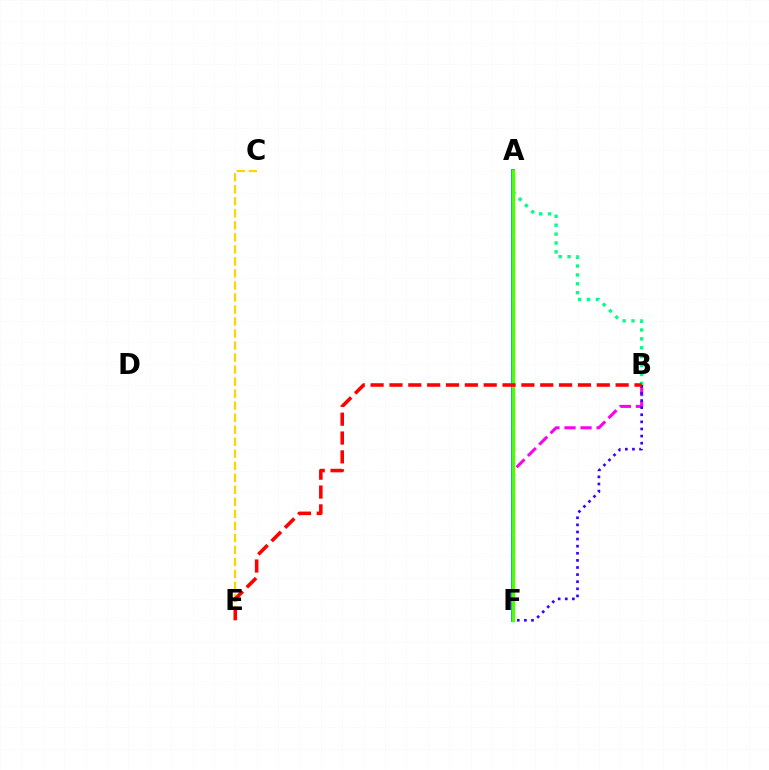{('A', 'B'): [{'color': '#00ff86', 'line_style': 'dotted', 'thickness': 2.42}], ('B', 'F'): [{'color': '#ff00ed', 'line_style': 'dashed', 'thickness': 2.18}, {'color': '#3700ff', 'line_style': 'dotted', 'thickness': 1.93}], ('A', 'F'): [{'color': '#009eff', 'line_style': 'solid', 'thickness': 2.81}, {'color': '#4fff00', 'line_style': 'solid', 'thickness': 2.37}], ('C', 'E'): [{'color': '#ffd500', 'line_style': 'dashed', 'thickness': 1.63}], ('B', 'E'): [{'color': '#ff0000', 'line_style': 'dashed', 'thickness': 2.56}]}